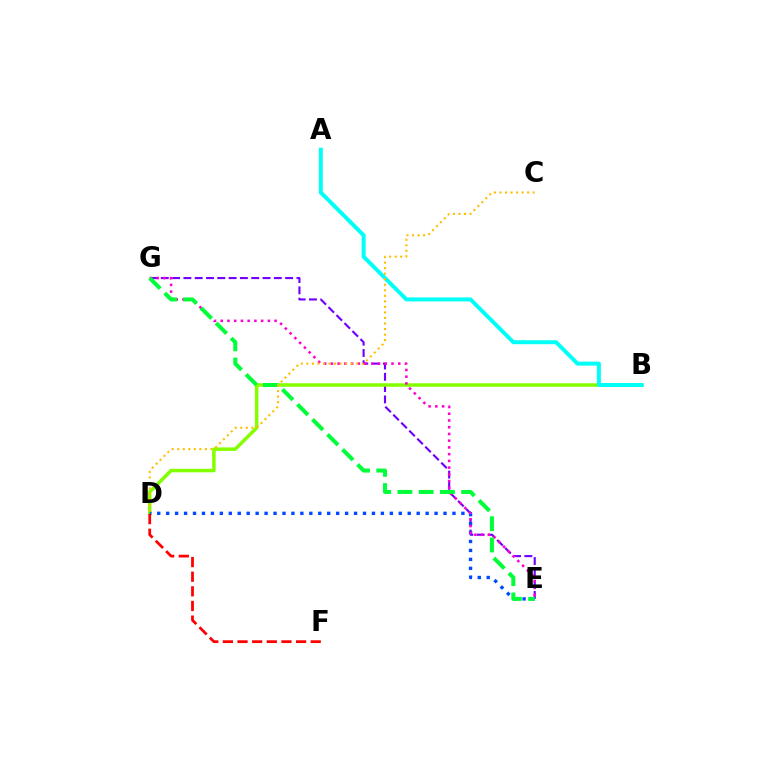{('E', 'G'): [{'color': '#7200ff', 'line_style': 'dashed', 'thickness': 1.54}, {'color': '#ff00cf', 'line_style': 'dotted', 'thickness': 1.83}, {'color': '#00ff39', 'line_style': 'dashed', 'thickness': 2.89}], ('B', 'D'): [{'color': '#84ff00', 'line_style': 'solid', 'thickness': 2.53}], ('A', 'B'): [{'color': '#00fff6', 'line_style': 'solid', 'thickness': 2.86}], ('D', 'E'): [{'color': '#004bff', 'line_style': 'dotted', 'thickness': 2.43}], ('D', 'F'): [{'color': '#ff0000', 'line_style': 'dashed', 'thickness': 1.99}], ('C', 'D'): [{'color': '#ffbd00', 'line_style': 'dotted', 'thickness': 1.5}]}